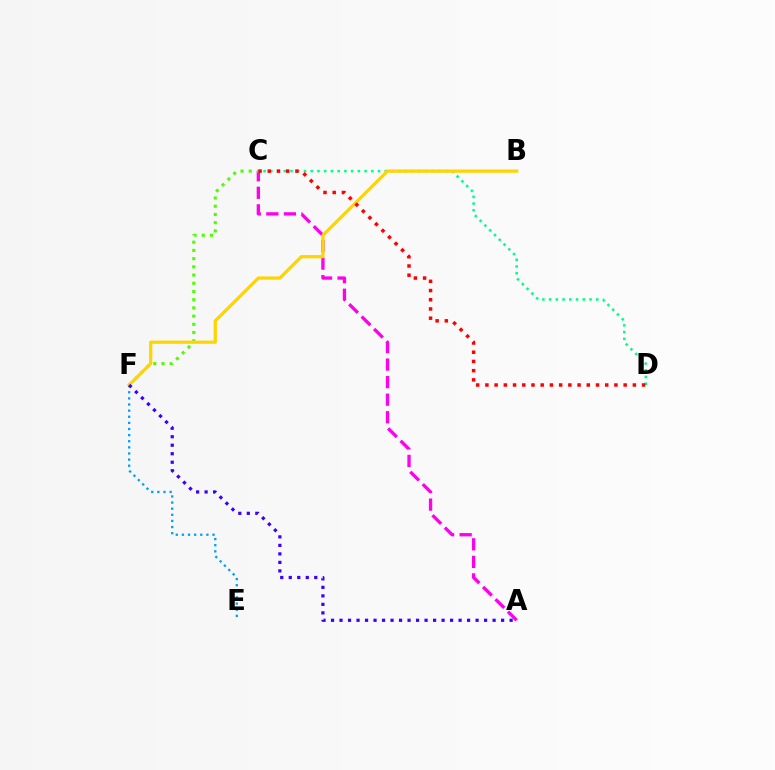{('A', 'C'): [{'color': '#ff00ed', 'line_style': 'dashed', 'thickness': 2.38}], ('C', 'F'): [{'color': '#4fff00', 'line_style': 'dotted', 'thickness': 2.23}], ('E', 'F'): [{'color': '#009eff', 'line_style': 'dotted', 'thickness': 1.66}], ('C', 'D'): [{'color': '#00ff86', 'line_style': 'dotted', 'thickness': 1.83}, {'color': '#ff0000', 'line_style': 'dotted', 'thickness': 2.5}], ('B', 'F'): [{'color': '#ffd500', 'line_style': 'solid', 'thickness': 2.34}], ('A', 'F'): [{'color': '#3700ff', 'line_style': 'dotted', 'thickness': 2.31}]}